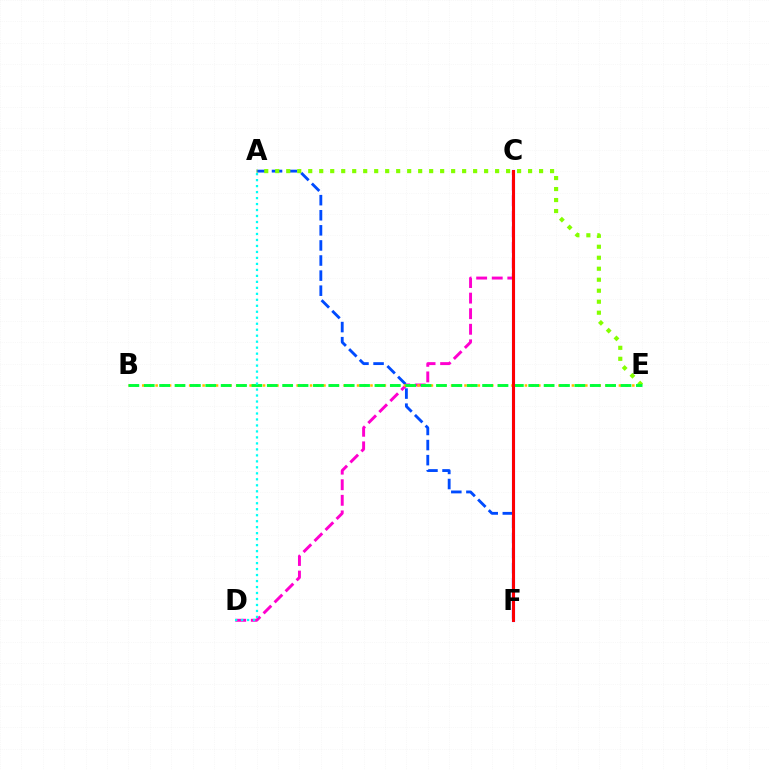{('A', 'F'): [{'color': '#004bff', 'line_style': 'dashed', 'thickness': 2.05}], ('C', 'F'): [{'color': '#7200ff', 'line_style': 'solid', 'thickness': 2.25}, {'color': '#ff0000', 'line_style': 'solid', 'thickness': 2.12}], ('C', 'D'): [{'color': '#ff00cf', 'line_style': 'dashed', 'thickness': 2.12}], ('B', 'E'): [{'color': '#ffbd00', 'line_style': 'dotted', 'thickness': 1.82}, {'color': '#00ff39', 'line_style': 'dashed', 'thickness': 2.09}], ('A', 'E'): [{'color': '#84ff00', 'line_style': 'dotted', 'thickness': 2.99}], ('A', 'D'): [{'color': '#00fff6', 'line_style': 'dotted', 'thickness': 1.63}]}